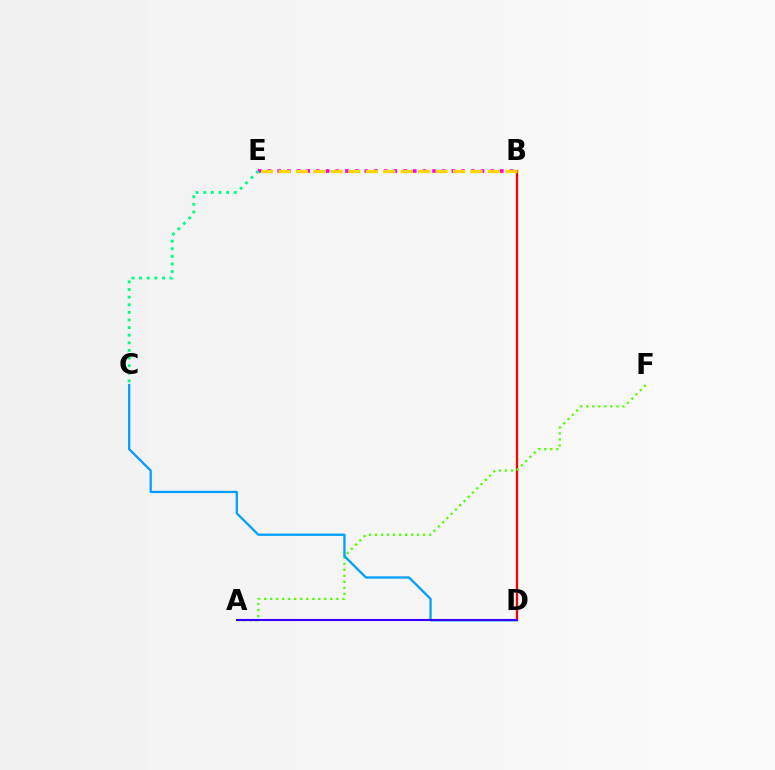{('B', 'D'): [{'color': '#ff0000', 'line_style': 'solid', 'thickness': 1.64}], ('A', 'F'): [{'color': '#4fff00', 'line_style': 'dotted', 'thickness': 1.63}], ('C', 'D'): [{'color': '#009eff', 'line_style': 'solid', 'thickness': 1.64}], ('B', 'E'): [{'color': '#ff00ed', 'line_style': 'dotted', 'thickness': 2.63}, {'color': '#ffd500', 'line_style': 'dashed', 'thickness': 2.37}], ('C', 'E'): [{'color': '#00ff86', 'line_style': 'dotted', 'thickness': 2.07}], ('A', 'D'): [{'color': '#3700ff', 'line_style': 'solid', 'thickness': 1.51}]}